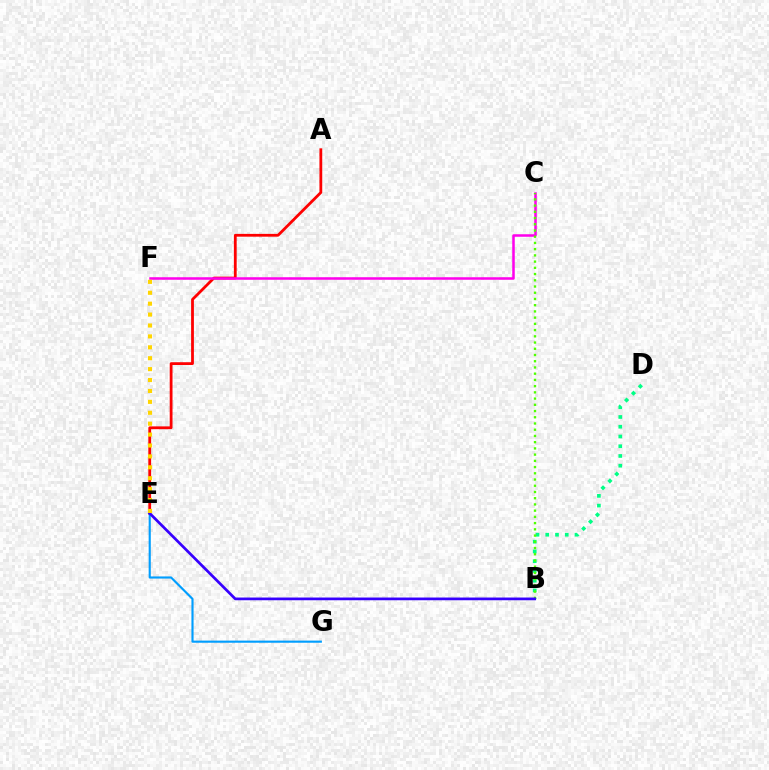{('A', 'E'): [{'color': '#ff0000', 'line_style': 'solid', 'thickness': 2.01}], ('B', 'D'): [{'color': '#00ff86', 'line_style': 'dotted', 'thickness': 2.65}], ('E', 'G'): [{'color': '#009eff', 'line_style': 'solid', 'thickness': 1.54}], ('C', 'F'): [{'color': '#ff00ed', 'line_style': 'solid', 'thickness': 1.82}], ('B', 'C'): [{'color': '#4fff00', 'line_style': 'dotted', 'thickness': 1.69}], ('B', 'E'): [{'color': '#3700ff', 'line_style': 'solid', 'thickness': 1.96}], ('E', 'F'): [{'color': '#ffd500', 'line_style': 'dotted', 'thickness': 2.96}]}